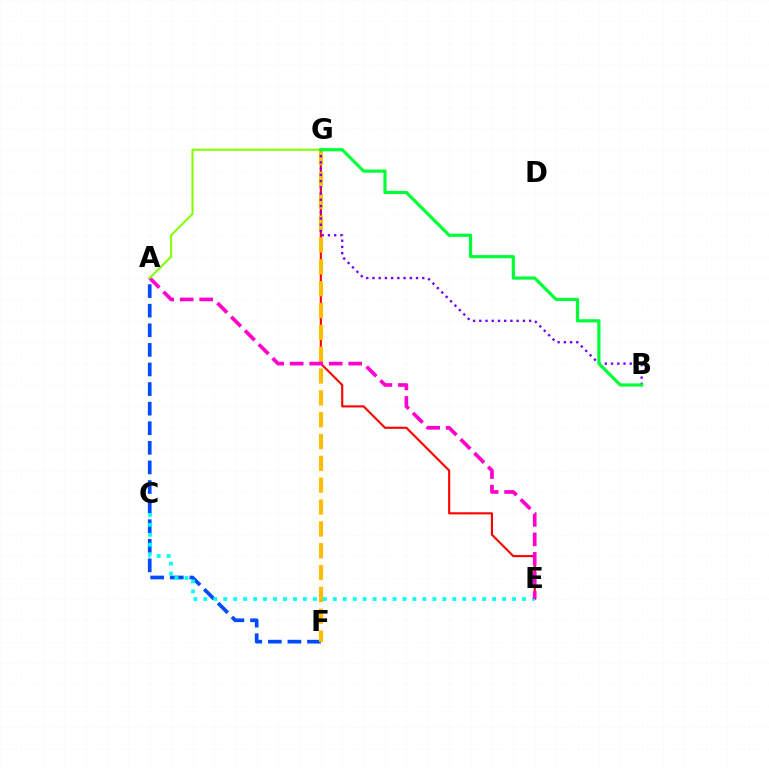{('E', 'G'): [{'color': '#ff0000', 'line_style': 'solid', 'thickness': 1.53}], ('A', 'F'): [{'color': '#004bff', 'line_style': 'dashed', 'thickness': 2.66}], ('F', 'G'): [{'color': '#ffbd00', 'line_style': 'dashed', 'thickness': 2.97}], ('C', 'E'): [{'color': '#00fff6', 'line_style': 'dotted', 'thickness': 2.71}], ('A', 'E'): [{'color': '#ff00cf', 'line_style': 'dashed', 'thickness': 2.65}], ('B', 'G'): [{'color': '#7200ff', 'line_style': 'dotted', 'thickness': 1.69}, {'color': '#00ff39', 'line_style': 'solid', 'thickness': 2.31}], ('A', 'G'): [{'color': '#84ff00', 'line_style': 'solid', 'thickness': 1.52}]}